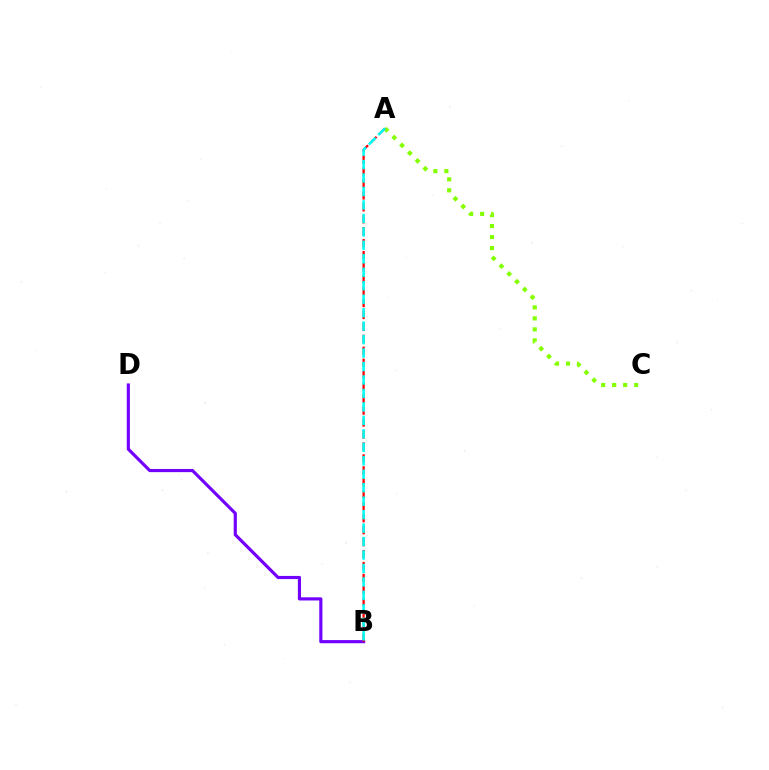{('A', 'C'): [{'color': '#84ff00', 'line_style': 'dotted', 'thickness': 2.99}], ('B', 'D'): [{'color': '#7200ff', 'line_style': 'solid', 'thickness': 2.27}], ('A', 'B'): [{'color': '#ff0000', 'line_style': 'dashed', 'thickness': 1.62}, {'color': '#00fff6', 'line_style': 'dashed', 'thickness': 1.83}]}